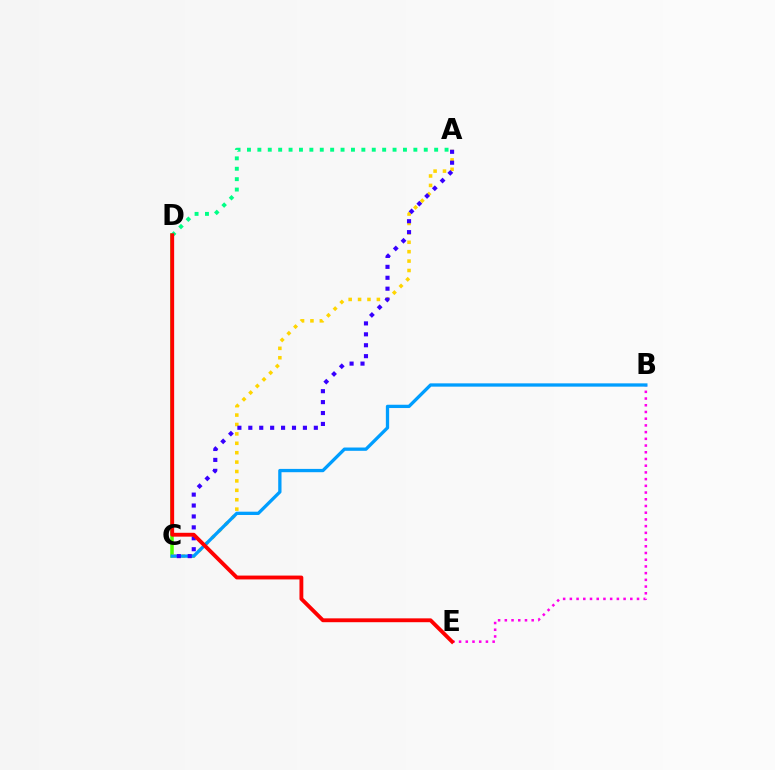{('B', 'E'): [{'color': '#ff00ed', 'line_style': 'dotted', 'thickness': 1.82}], ('C', 'D'): [{'color': '#4fff00', 'line_style': 'solid', 'thickness': 2.54}], ('A', 'C'): [{'color': '#ffd500', 'line_style': 'dotted', 'thickness': 2.56}, {'color': '#3700ff', 'line_style': 'dotted', 'thickness': 2.97}], ('A', 'D'): [{'color': '#00ff86', 'line_style': 'dotted', 'thickness': 2.83}], ('B', 'C'): [{'color': '#009eff', 'line_style': 'solid', 'thickness': 2.37}], ('D', 'E'): [{'color': '#ff0000', 'line_style': 'solid', 'thickness': 2.77}]}